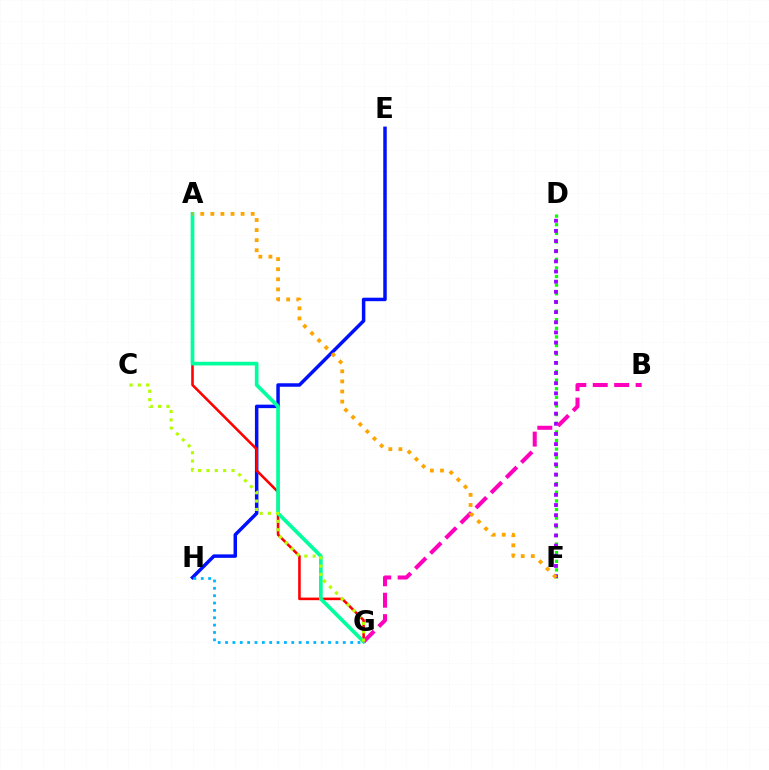{('D', 'F'): [{'color': '#08ff00', 'line_style': 'dotted', 'thickness': 2.34}, {'color': '#9b00ff', 'line_style': 'dotted', 'thickness': 2.76}], ('E', 'H'): [{'color': '#0010ff', 'line_style': 'solid', 'thickness': 2.51}], ('A', 'G'): [{'color': '#ff0000', 'line_style': 'solid', 'thickness': 1.86}, {'color': '#00ff9d', 'line_style': 'solid', 'thickness': 2.66}], ('B', 'G'): [{'color': '#ff00bd', 'line_style': 'dashed', 'thickness': 2.91}], ('A', 'F'): [{'color': '#ffa500', 'line_style': 'dotted', 'thickness': 2.74}], ('C', 'G'): [{'color': '#b3ff00', 'line_style': 'dotted', 'thickness': 2.26}], ('G', 'H'): [{'color': '#00b5ff', 'line_style': 'dotted', 'thickness': 2.0}]}